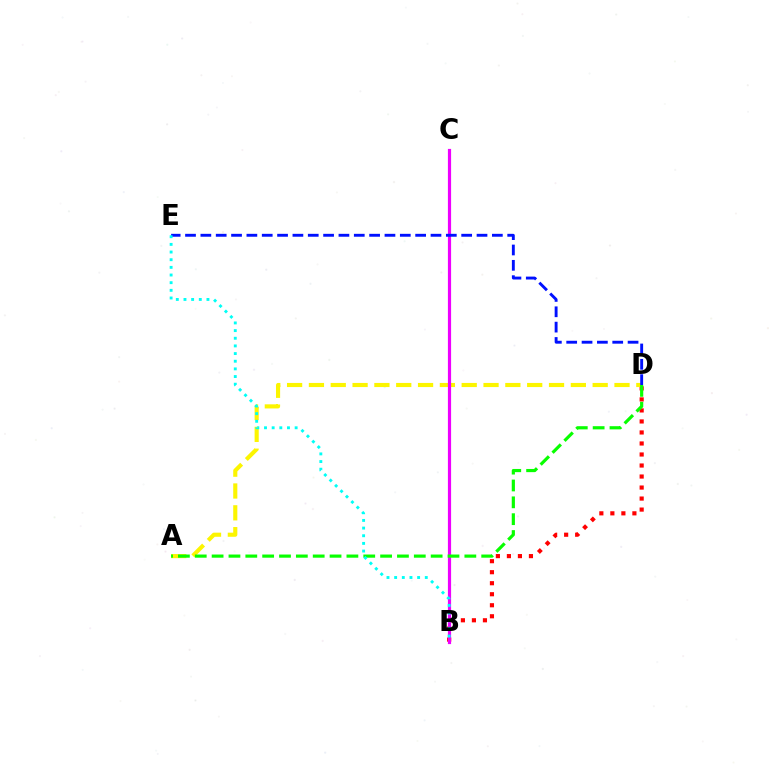{('B', 'D'): [{'color': '#ff0000', 'line_style': 'dotted', 'thickness': 2.99}], ('A', 'D'): [{'color': '#fcf500', 'line_style': 'dashed', 'thickness': 2.97}, {'color': '#08ff00', 'line_style': 'dashed', 'thickness': 2.29}], ('B', 'C'): [{'color': '#ee00ff', 'line_style': 'solid', 'thickness': 2.3}], ('D', 'E'): [{'color': '#0010ff', 'line_style': 'dashed', 'thickness': 2.08}], ('B', 'E'): [{'color': '#00fff6', 'line_style': 'dotted', 'thickness': 2.08}]}